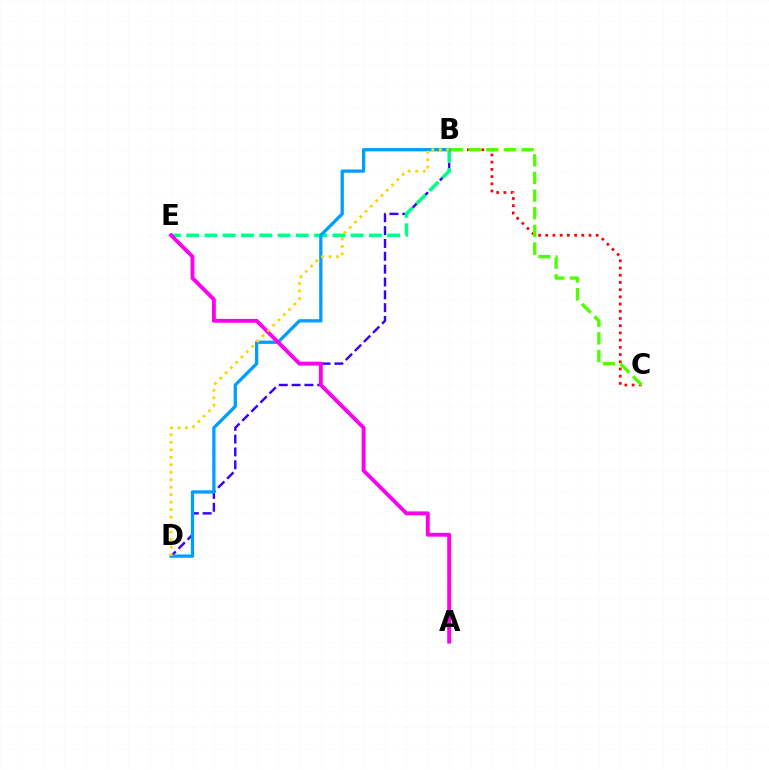{('B', 'D'): [{'color': '#3700ff', 'line_style': 'dashed', 'thickness': 1.74}, {'color': '#009eff', 'line_style': 'solid', 'thickness': 2.37}, {'color': '#ffd500', 'line_style': 'dotted', 'thickness': 2.03}], ('B', 'E'): [{'color': '#00ff86', 'line_style': 'dashed', 'thickness': 2.48}], ('B', 'C'): [{'color': '#ff0000', 'line_style': 'dotted', 'thickness': 1.96}, {'color': '#4fff00', 'line_style': 'dashed', 'thickness': 2.4}], ('A', 'E'): [{'color': '#ff00ed', 'line_style': 'solid', 'thickness': 2.8}]}